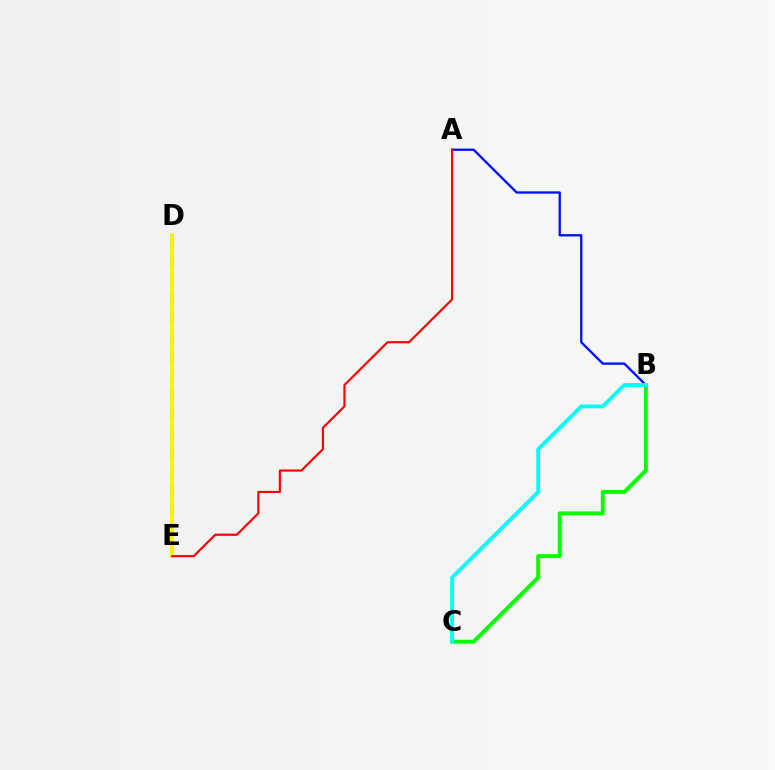{('A', 'B'): [{'color': '#0010ff', 'line_style': 'solid', 'thickness': 1.68}], ('D', 'E'): [{'color': '#ee00ff', 'line_style': 'dashed', 'thickness': 2.6}, {'color': '#fcf500', 'line_style': 'solid', 'thickness': 2.78}], ('A', 'E'): [{'color': '#ff0000', 'line_style': 'solid', 'thickness': 1.55}], ('B', 'C'): [{'color': '#08ff00', 'line_style': 'solid', 'thickness': 2.82}, {'color': '#00fff6', 'line_style': 'solid', 'thickness': 2.74}]}